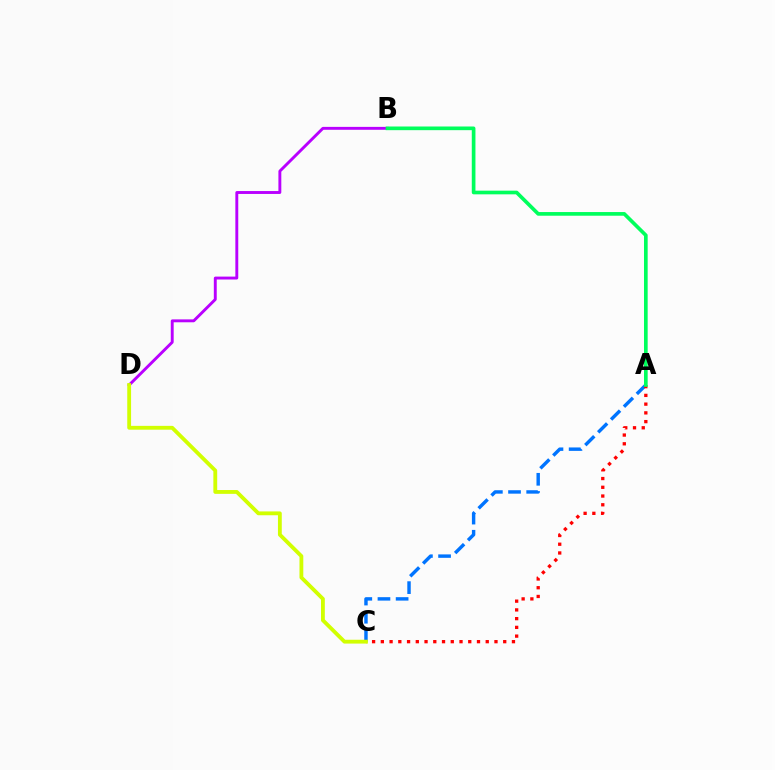{('B', 'D'): [{'color': '#b900ff', 'line_style': 'solid', 'thickness': 2.09}], ('A', 'C'): [{'color': '#0074ff', 'line_style': 'dashed', 'thickness': 2.47}, {'color': '#ff0000', 'line_style': 'dotted', 'thickness': 2.38}], ('C', 'D'): [{'color': '#d1ff00', 'line_style': 'solid', 'thickness': 2.75}], ('A', 'B'): [{'color': '#00ff5c', 'line_style': 'solid', 'thickness': 2.64}]}